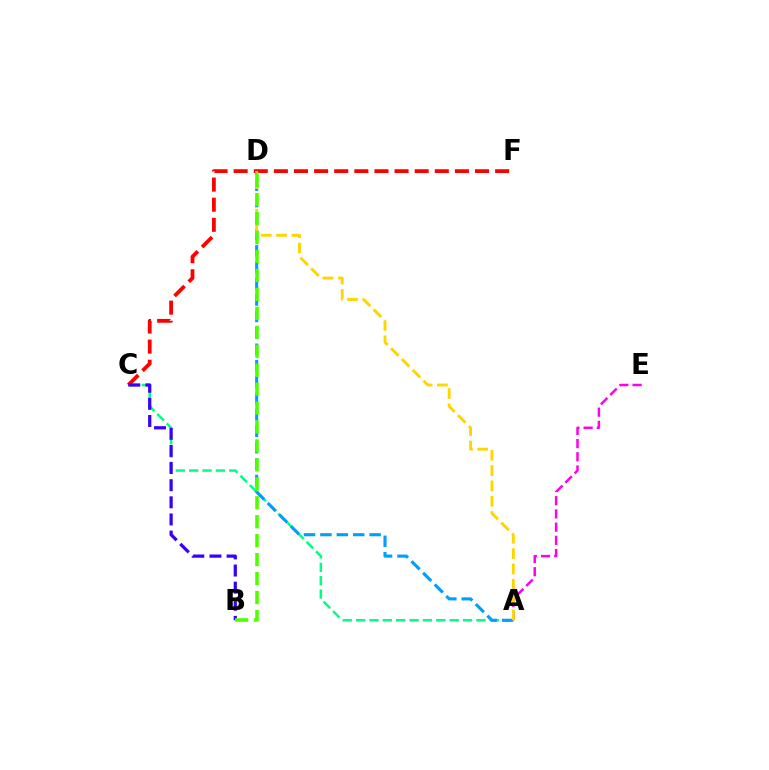{('A', 'E'): [{'color': '#ff00ed', 'line_style': 'dashed', 'thickness': 1.79}], ('A', 'C'): [{'color': '#00ff86', 'line_style': 'dashed', 'thickness': 1.82}], ('C', 'F'): [{'color': '#ff0000', 'line_style': 'dashed', 'thickness': 2.73}], ('A', 'D'): [{'color': '#009eff', 'line_style': 'dashed', 'thickness': 2.23}, {'color': '#ffd500', 'line_style': 'dashed', 'thickness': 2.08}], ('B', 'C'): [{'color': '#3700ff', 'line_style': 'dashed', 'thickness': 2.33}], ('B', 'D'): [{'color': '#4fff00', 'line_style': 'dashed', 'thickness': 2.57}]}